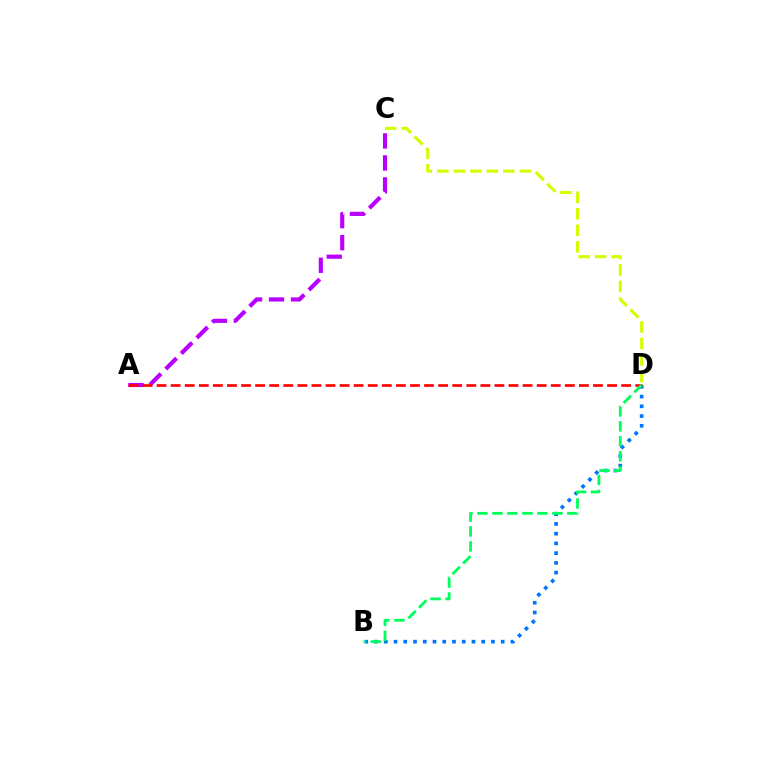{('C', 'D'): [{'color': '#d1ff00', 'line_style': 'dashed', 'thickness': 2.24}], ('B', 'D'): [{'color': '#0074ff', 'line_style': 'dotted', 'thickness': 2.65}, {'color': '#00ff5c', 'line_style': 'dashed', 'thickness': 2.04}], ('A', 'C'): [{'color': '#b900ff', 'line_style': 'dashed', 'thickness': 2.99}], ('A', 'D'): [{'color': '#ff0000', 'line_style': 'dashed', 'thickness': 1.91}]}